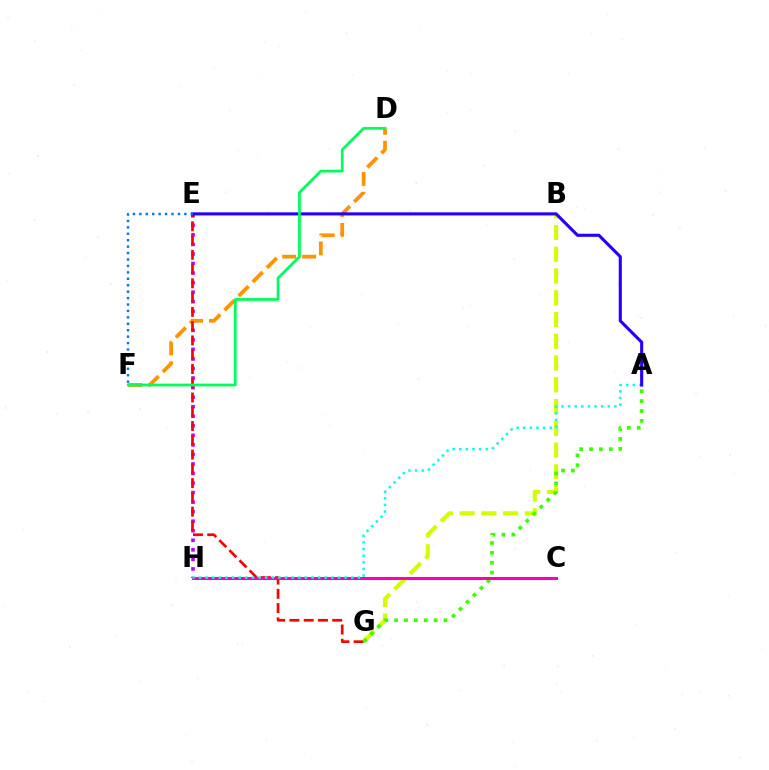{('B', 'G'): [{'color': '#d1ff00', 'line_style': 'dashed', 'thickness': 2.96}], ('E', 'H'): [{'color': '#b900ff', 'line_style': 'dotted', 'thickness': 2.59}], ('D', 'F'): [{'color': '#ff9400', 'line_style': 'dashed', 'thickness': 2.71}, {'color': '#00ff5c', 'line_style': 'solid', 'thickness': 1.99}], ('E', 'G'): [{'color': '#ff0000', 'line_style': 'dashed', 'thickness': 1.94}], ('A', 'G'): [{'color': '#3dff00', 'line_style': 'dotted', 'thickness': 2.68}], ('C', 'H'): [{'color': '#ff00ac', 'line_style': 'solid', 'thickness': 2.2}], ('A', 'H'): [{'color': '#00fff6', 'line_style': 'dotted', 'thickness': 1.8}], ('A', 'E'): [{'color': '#2500ff', 'line_style': 'solid', 'thickness': 2.23}], ('E', 'F'): [{'color': '#0074ff', 'line_style': 'dotted', 'thickness': 1.75}]}